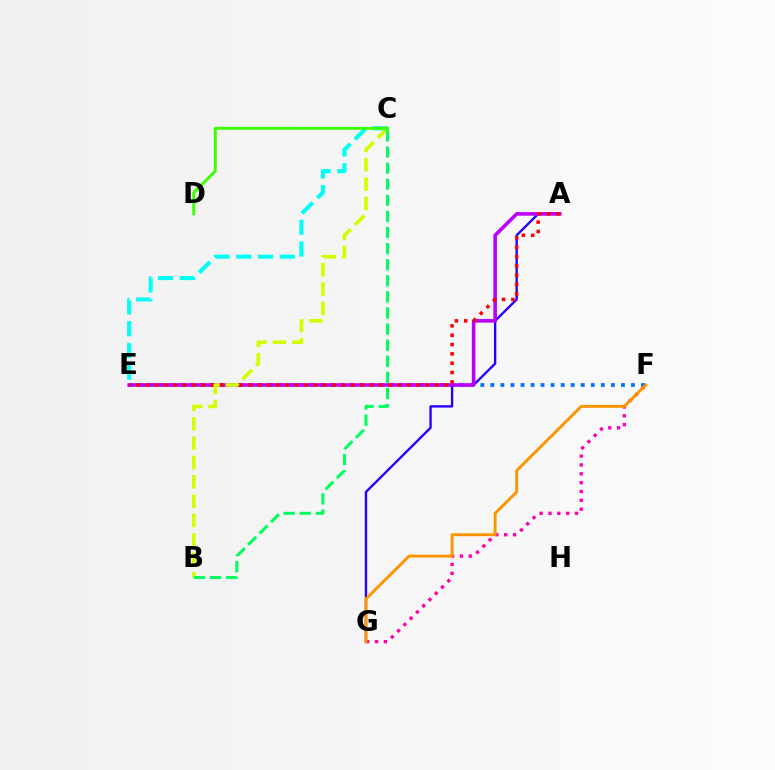{('E', 'F'): [{'color': '#0074ff', 'line_style': 'dotted', 'thickness': 2.73}], ('F', 'G'): [{'color': '#ff00ac', 'line_style': 'dotted', 'thickness': 2.4}, {'color': '#ff9400', 'line_style': 'solid', 'thickness': 2.09}], ('A', 'G'): [{'color': '#2500ff', 'line_style': 'solid', 'thickness': 1.7}], ('A', 'E'): [{'color': '#b900ff', 'line_style': 'solid', 'thickness': 2.58}, {'color': '#ff0000', 'line_style': 'dotted', 'thickness': 2.54}], ('B', 'C'): [{'color': '#d1ff00', 'line_style': 'dashed', 'thickness': 2.63}, {'color': '#00ff5c', 'line_style': 'dashed', 'thickness': 2.19}], ('C', 'E'): [{'color': '#00fff6', 'line_style': 'dashed', 'thickness': 2.96}], ('C', 'D'): [{'color': '#3dff00', 'line_style': 'solid', 'thickness': 2.12}]}